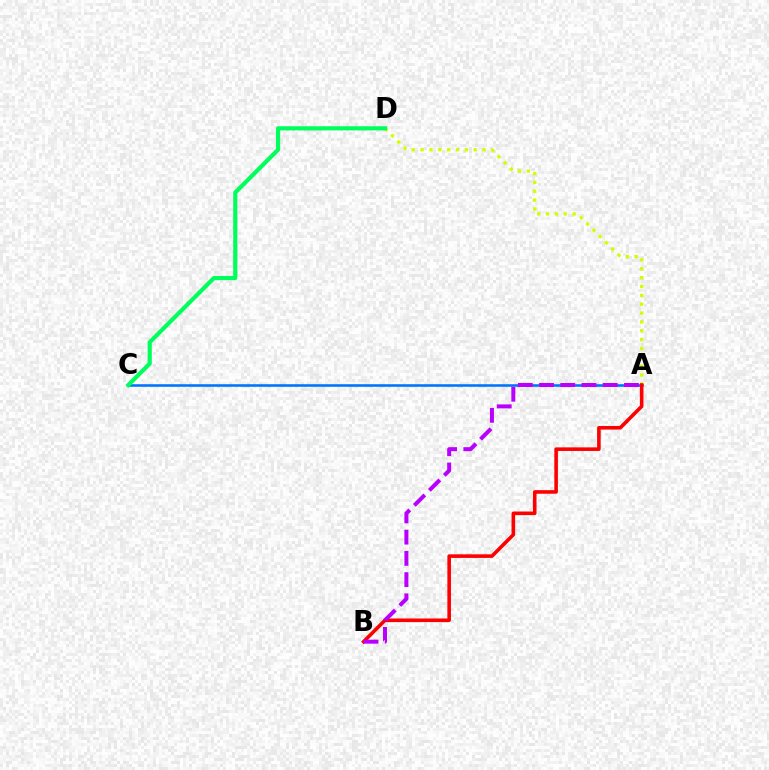{('A', 'D'): [{'color': '#d1ff00', 'line_style': 'dotted', 'thickness': 2.41}], ('A', 'C'): [{'color': '#0074ff', 'line_style': 'solid', 'thickness': 1.85}], ('C', 'D'): [{'color': '#00ff5c', 'line_style': 'solid', 'thickness': 2.99}], ('A', 'B'): [{'color': '#ff0000', 'line_style': 'solid', 'thickness': 2.58}, {'color': '#b900ff', 'line_style': 'dashed', 'thickness': 2.88}]}